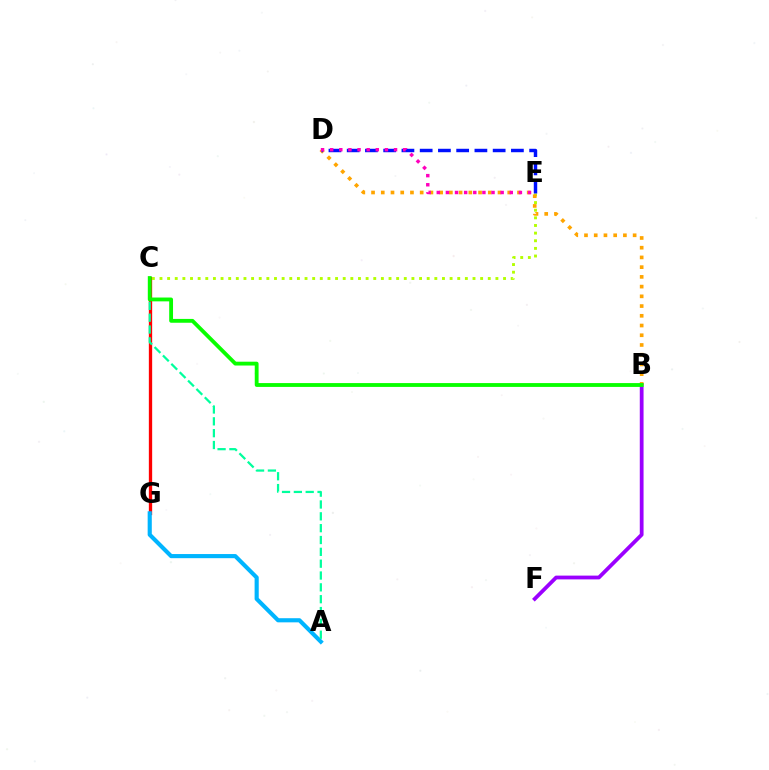{('B', 'F'): [{'color': '#9b00ff', 'line_style': 'solid', 'thickness': 2.72}], ('C', 'G'): [{'color': '#ff0000', 'line_style': 'solid', 'thickness': 2.38}], ('A', 'G'): [{'color': '#00b5ff', 'line_style': 'solid', 'thickness': 2.98}], ('C', 'E'): [{'color': '#b3ff00', 'line_style': 'dotted', 'thickness': 2.07}], ('A', 'C'): [{'color': '#00ff9d', 'line_style': 'dashed', 'thickness': 1.61}], ('B', 'D'): [{'color': '#ffa500', 'line_style': 'dotted', 'thickness': 2.64}], ('D', 'E'): [{'color': '#0010ff', 'line_style': 'dashed', 'thickness': 2.48}, {'color': '#ff00bd', 'line_style': 'dotted', 'thickness': 2.48}], ('B', 'C'): [{'color': '#08ff00', 'line_style': 'solid', 'thickness': 2.76}]}